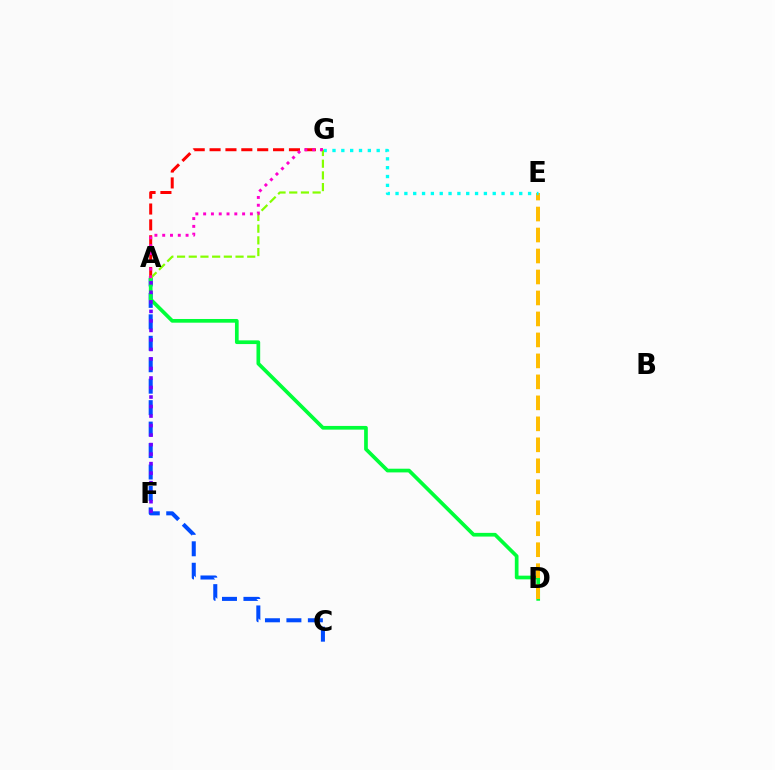{('A', 'C'): [{'color': '#004bff', 'line_style': 'dashed', 'thickness': 2.91}], ('A', 'D'): [{'color': '#00ff39', 'line_style': 'solid', 'thickness': 2.66}], ('A', 'G'): [{'color': '#ff0000', 'line_style': 'dashed', 'thickness': 2.16}, {'color': '#84ff00', 'line_style': 'dashed', 'thickness': 1.59}, {'color': '#ff00cf', 'line_style': 'dotted', 'thickness': 2.12}], ('A', 'F'): [{'color': '#7200ff', 'line_style': 'dotted', 'thickness': 2.59}], ('D', 'E'): [{'color': '#ffbd00', 'line_style': 'dashed', 'thickness': 2.85}], ('E', 'G'): [{'color': '#00fff6', 'line_style': 'dotted', 'thickness': 2.4}]}